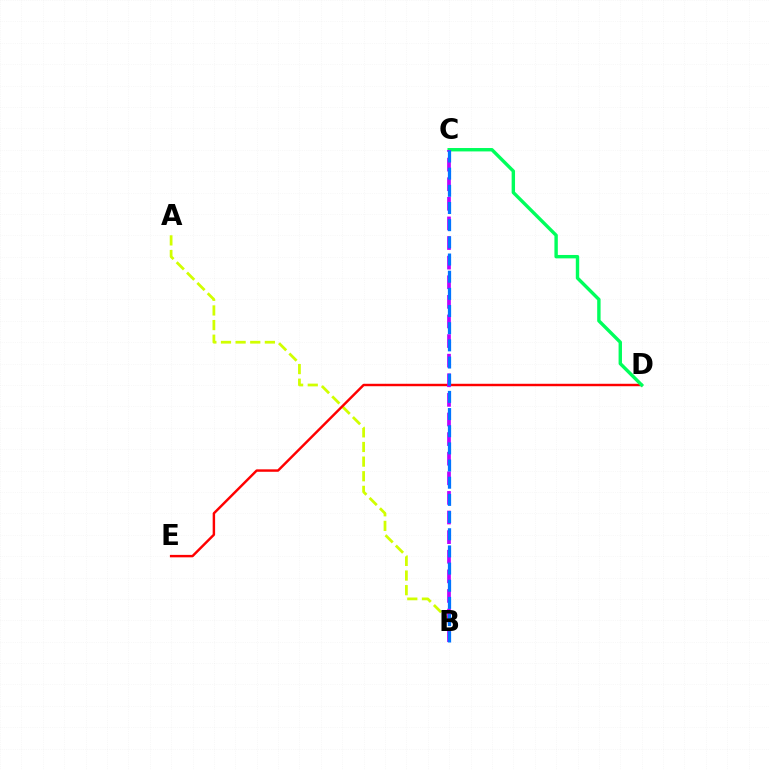{('A', 'B'): [{'color': '#d1ff00', 'line_style': 'dashed', 'thickness': 1.99}], ('D', 'E'): [{'color': '#ff0000', 'line_style': 'solid', 'thickness': 1.76}], ('C', 'D'): [{'color': '#00ff5c', 'line_style': 'solid', 'thickness': 2.45}], ('B', 'C'): [{'color': '#b900ff', 'line_style': 'dashed', 'thickness': 2.66}, {'color': '#0074ff', 'line_style': 'dashed', 'thickness': 2.33}]}